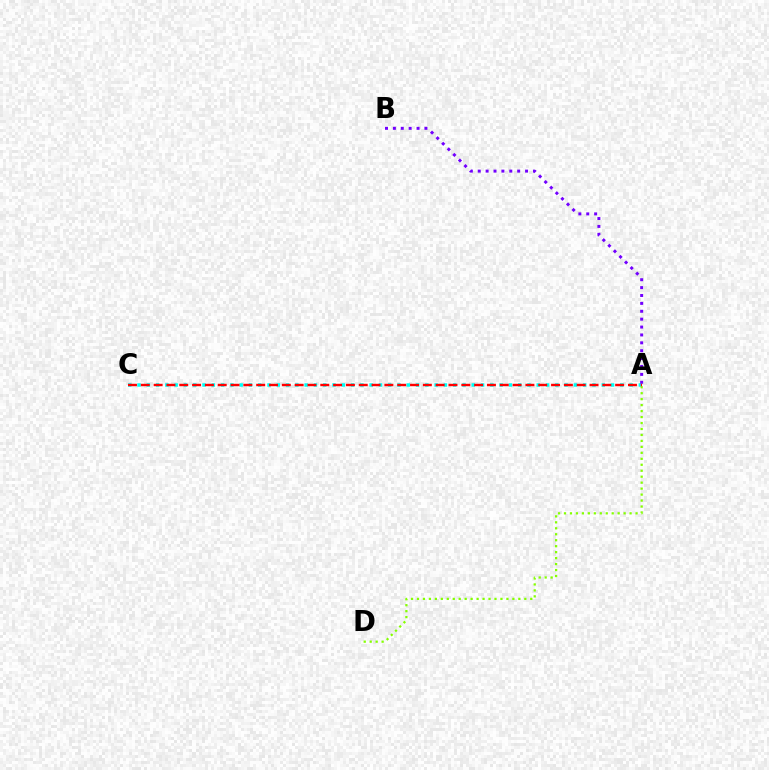{('A', 'C'): [{'color': '#00fff6', 'line_style': 'dotted', 'thickness': 2.52}, {'color': '#ff0000', 'line_style': 'dashed', 'thickness': 1.74}], ('A', 'D'): [{'color': '#84ff00', 'line_style': 'dotted', 'thickness': 1.62}], ('A', 'B'): [{'color': '#7200ff', 'line_style': 'dotted', 'thickness': 2.14}]}